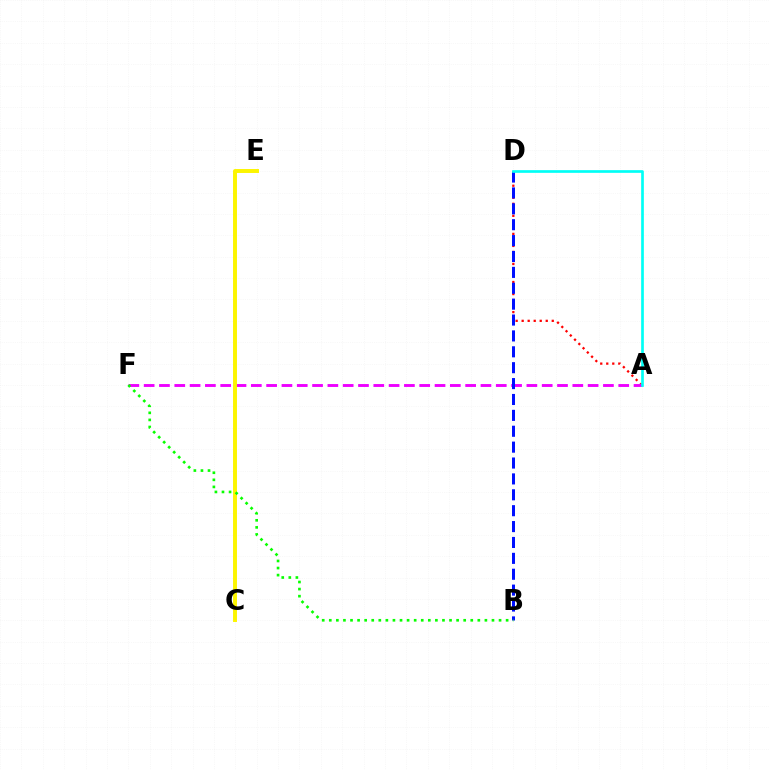{('A', 'D'): [{'color': '#ff0000', 'line_style': 'dotted', 'thickness': 1.64}, {'color': '#00fff6', 'line_style': 'solid', 'thickness': 1.93}], ('A', 'F'): [{'color': '#ee00ff', 'line_style': 'dashed', 'thickness': 2.08}], ('C', 'E'): [{'color': '#fcf500', 'line_style': 'solid', 'thickness': 2.83}], ('B', 'D'): [{'color': '#0010ff', 'line_style': 'dashed', 'thickness': 2.16}], ('B', 'F'): [{'color': '#08ff00', 'line_style': 'dotted', 'thickness': 1.92}]}